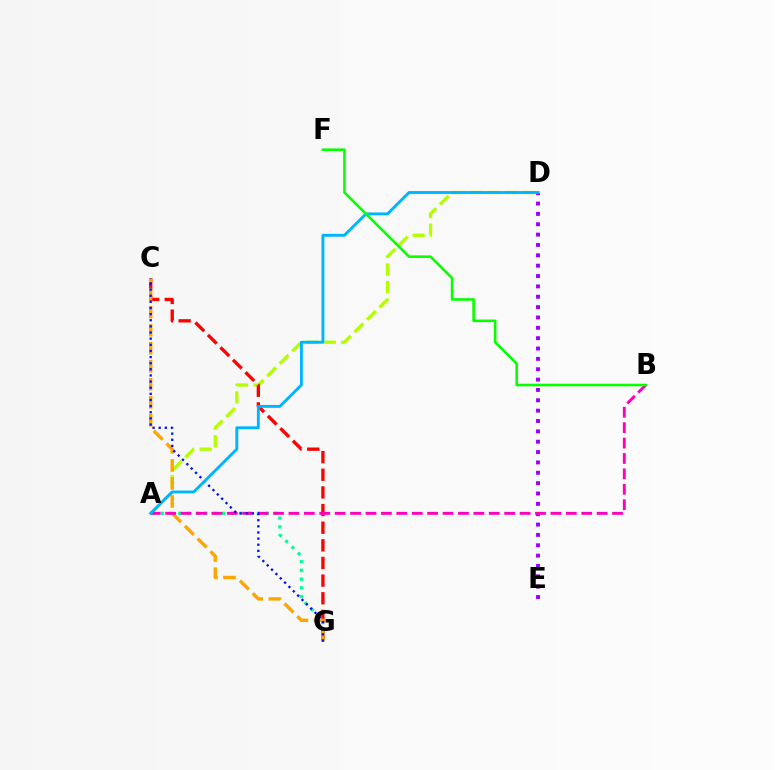{('A', 'D'): [{'color': '#b3ff00', 'line_style': 'dashed', 'thickness': 2.39}, {'color': '#00b5ff', 'line_style': 'solid', 'thickness': 2.07}], ('A', 'G'): [{'color': '#00ff9d', 'line_style': 'dotted', 'thickness': 2.37}], ('C', 'G'): [{'color': '#ff0000', 'line_style': 'dashed', 'thickness': 2.4}, {'color': '#ffa500', 'line_style': 'dashed', 'thickness': 2.45}, {'color': '#0010ff', 'line_style': 'dotted', 'thickness': 1.67}], ('D', 'E'): [{'color': '#9b00ff', 'line_style': 'dotted', 'thickness': 2.81}], ('A', 'B'): [{'color': '#ff00bd', 'line_style': 'dashed', 'thickness': 2.09}], ('B', 'F'): [{'color': '#08ff00', 'line_style': 'solid', 'thickness': 1.87}]}